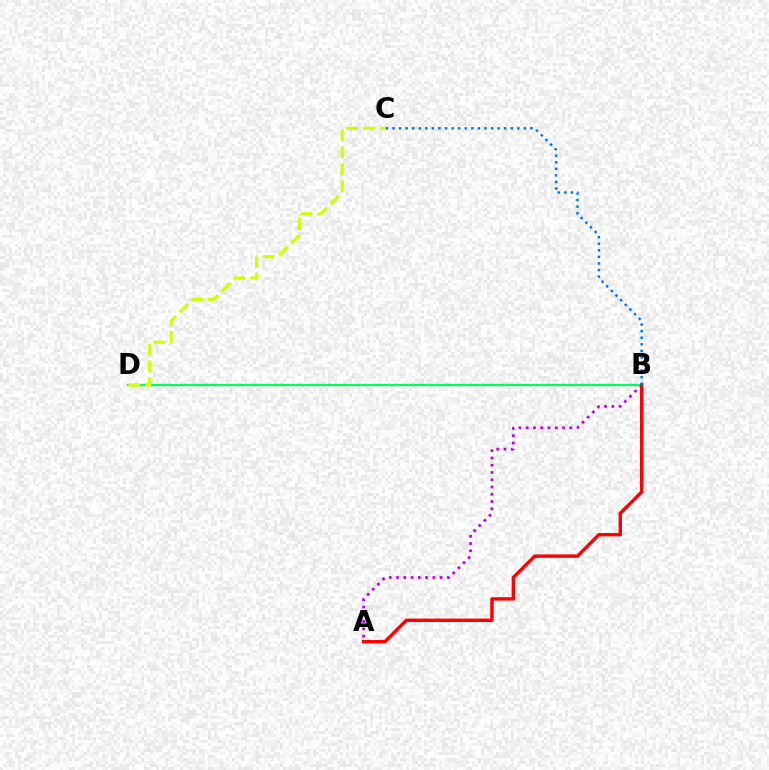{('A', 'B'): [{'color': '#b900ff', 'line_style': 'dotted', 'thickness': 1.97}, {'color': '#ff0000', 'line_style': 'solid', 'thickness': 2.44}], ('B', 'D'): [{'color': '#00ff5c', 'line_style': 'solid', 'thickness': 1.65}], ('B', 'C'): [{'color': '#0074ff', 'line_style': 'dotted', 'thickness': 1.79}], ('C', 'D'): [{'color': '#d1ff00', 'line_style': 'dashed', 'thickness': 2.31}]}